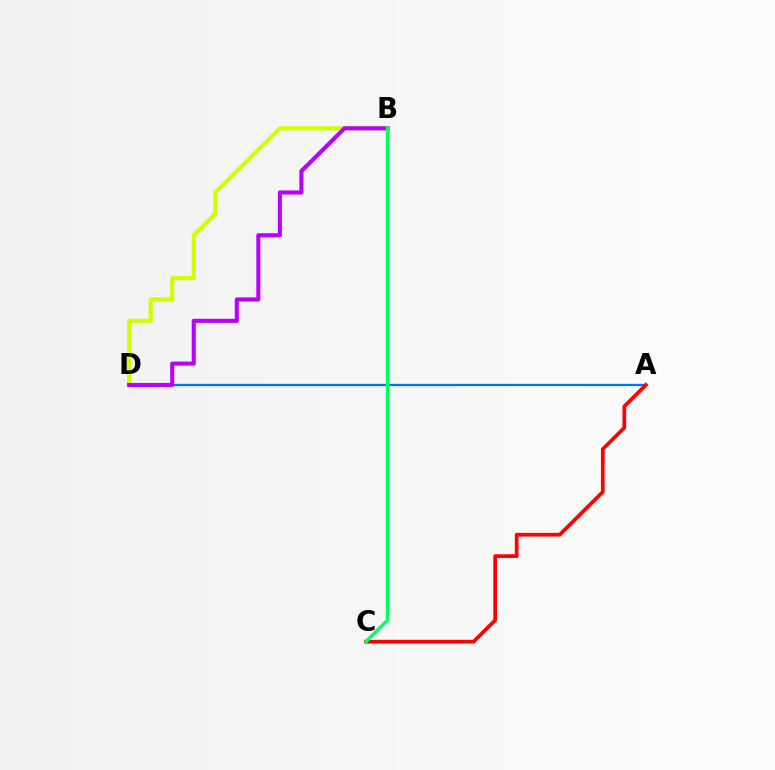{('A', 'D'): [{'color': '#0074ff', 'line_style': 'solid', 'thickness': 1.64}], ('B', 'D'): [{'color': '#d1ff00', 'line_style': 'solid', 'thickness': 2.99}, {'color': '#b900ff', 'line_style': 'solid', 'thickness': 2.95}], ('A', 'C'): [{'color': '#ff0000', 'line_style': 'solid', 'thickness': 2.68}], ('B', 'C'): [{'color': '#00ff5c', 'line_style': 'solid', 'thickness': 2.43}]}